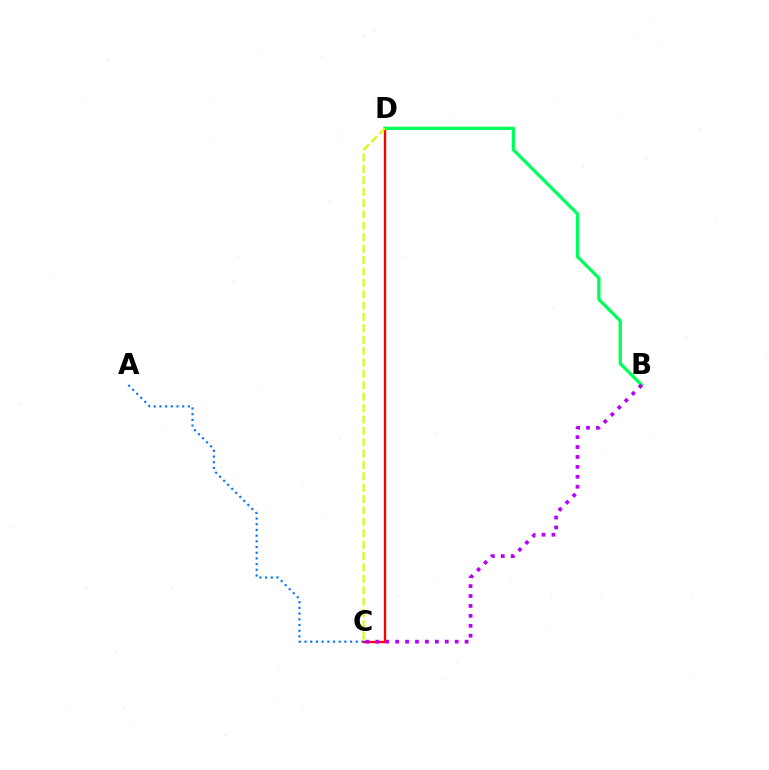{('A', 'C'): [{'color': '#0074ff', 'line_style': 'dotted', 'thickness': 1.55}], ('C', 'D'): [{'color': '#ff0000', 'line_style': 'solid', 'thickness': 1.69}, {'color': '#d1ff00', 'line_style': 'dashed', 'thickness': 1.55}], ('B', 'D'): [{'color': '#00ff5c', 'line_style': 'solid', 'thickness': 2.35}], ('B', 'C'): [{'color': '#b900ff', 'line_style': 'dotted', 'thickness': 2.7}]}